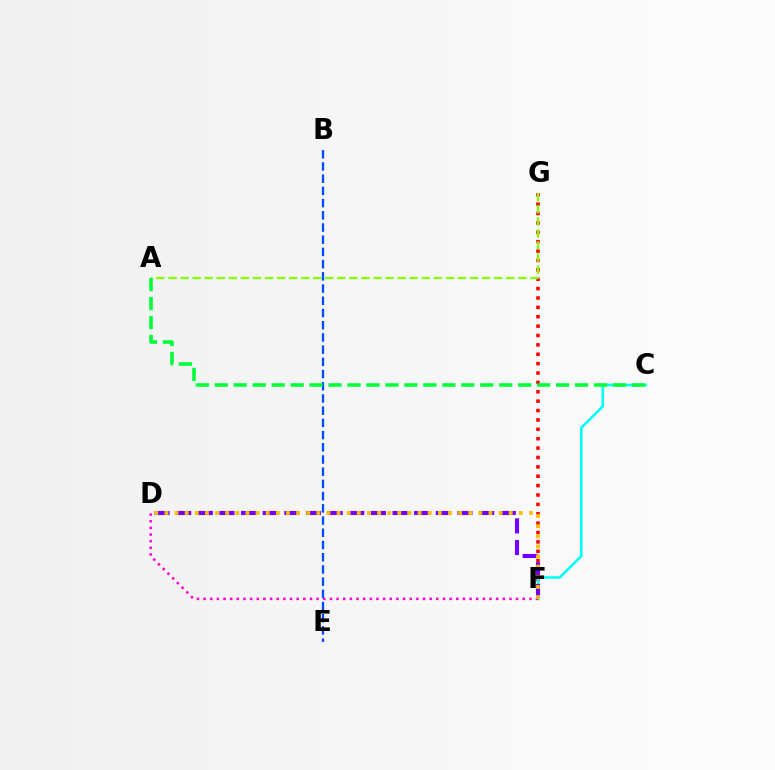{('F', 'G'): [{'color': '#ff0000', 'line_style': 'dotted', 'thickness': 2.55}], ('A', 'G'): [{'color': '#84ff00', 'line_style': 'dashed', 'thickness': 1.64}], ('C', 'F'): [{'color': '#00fff6', 'line_style': 'solid', 'thickness': 1.85}], ('D', 'F'): [{'color': '#ff00cf', 'line_style': 'dotted', 'thickness': 1.81}, {'color': '#7200ff', 'line_style': 'dashed', 'thickness': 2.94}, {'color': '#ffbd00', 'line_style': 'dotted', 'thickness': 2.75}], ('B', 'E'): [{'color': '#004bff', 'line_style': 'dashed', 'thickness': 1.66}], ('A', 'C'): [{'color': '#00ff39', 'line_style': 'dashed', 'thickness': 2.58}]}